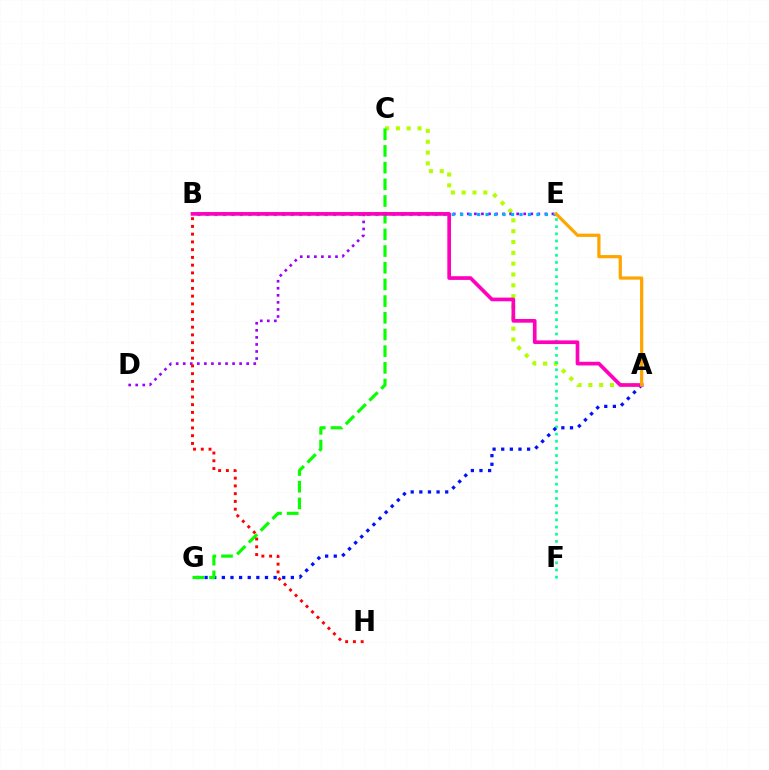{('A', 'C'): [{'color': '#b3ff00', 'line_style': 'dotted', 'thickness': 2.94}], ('E', 'F'): [{'color': '#00ff9d', 'line_style': 'dotted', 'thickness': 1.94}], ('D', 'E'): [{'color': '#9b00ff', 'line_style': 'dotted', 'thickness': 1.91}], ('A', 'G'): [{'color': '#0010ff', 'line_style': 'dotted', 'thickness': 2.34}], ('C', 'G'): [{'color': '#08ff00', 'line_style': 'dashed', 'thickness': 2.27}], ('B', 'E'): [{'color': '#00b5ff', 'line_style': 'dotted', 'thickness': 2.3}], ('A', 'B'): [{'color': '#ff00bd', 'line_style': 'solid', 'thickness': 2.65}], ('A', 'E'): [{'color': '#ffa500', 'line_style': 'solid', 'thickness': 2.32}], ('B', 'H'): [{'color': '#ff0000', 'line_style': 'dotted', 'thickness': 2.11}]}